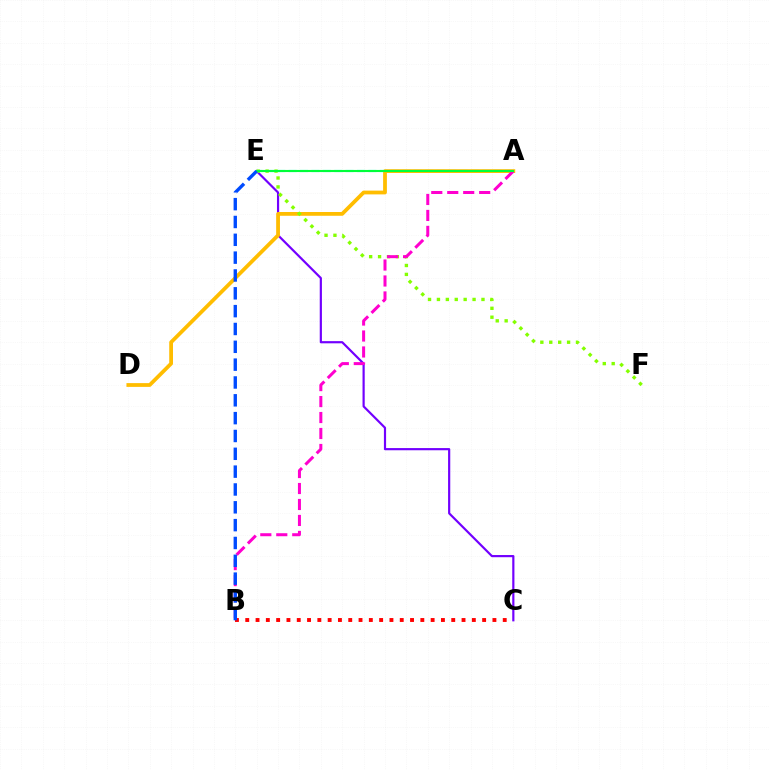{('A', 'E'): [{'color': '#00fff6', 'line_style': 'dashed', 'thickness': 1.55}, {'color': '#00ff39', 'line_style': 'solid', 'thickness': 1.51}], ('C', 'E'): [{'color': '#7200ff', 'line_style': 'solid', 'thickness': 1.57}], ('B', 'C'): [{'color': '#ff0000', 'line_style': 'dotted', 'thickness': 2.8}], ('A', 'D'): [{'color': '#ffbd00', 'line_style': 'solid', 'thickness': 2.71}], ('E', 'F'): [{'color': '#84ff00', 'line_style': 'dotted', 'thickness': 2.42}], ('A', 'B'): [{'color': '#ff00cf', 'line_style': 'dashed', 'thickness': 2.17}], ('B', 'E'): [{'color': '#004bff', 'line_style': 'dashed', 'thickness': 2.42}]}